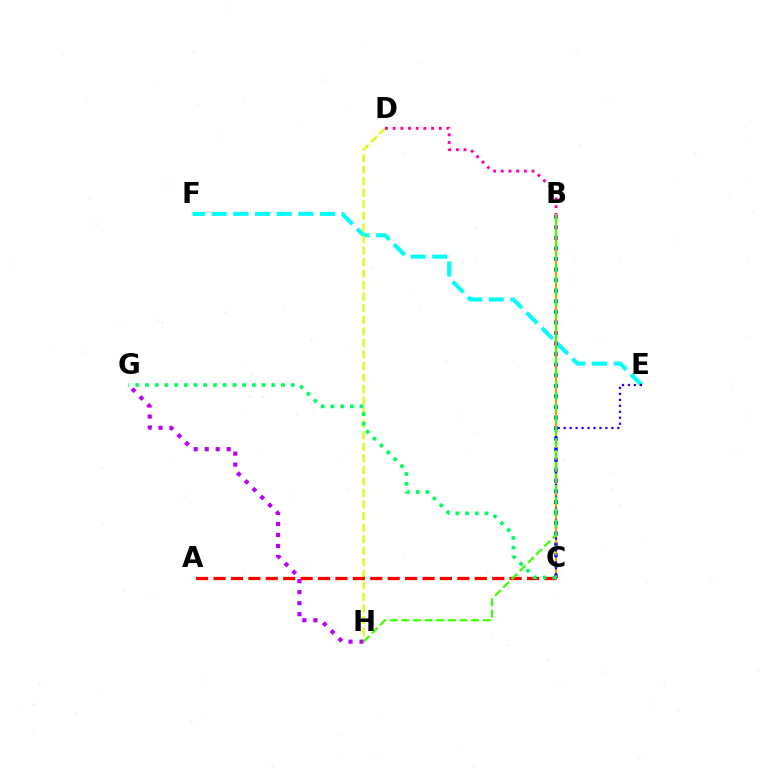{('E', 'F'): [{'color': '#00fff6', 'line_style': 'dashed', 'thickness': 2.94}], ('B', 'C'): [{'color': '#0074ff', 'line_style': 'dotted', 'thickness': 2.87}, {'color': '#ff9400', 'line_style': 'solid', 'thickness': 1.56}], ('D', 'H'): [{'color': '#d1ff00', 'line_style': 'dashed', 'thickness': 1.57}], ('G', 'H'): [{'color': '#b900ff', 'line_style': 'dotted', 'thickness': 2.99}], ('A', 'C'): [{'color': '#ff0000', 'line_style': 'dashed', 'thickness': 2.37}], ('C', 'E'): [{'color': '#2500ff', 'line_style': 'dotted', 'thickness': 1.62}], ('B', 'H'): [{'color': '#3dff00', 'line_style': 'dashed', 'thickness': 1.58}], ('B', 'D'): [{'color': '#ff00ac', 'line_style': 'dotted', 'thickness': 2.09}], ('C', 'G'): [{'color': '#00ff5c', 'line_style': 'dotted', 'thickness': 2.64}]}